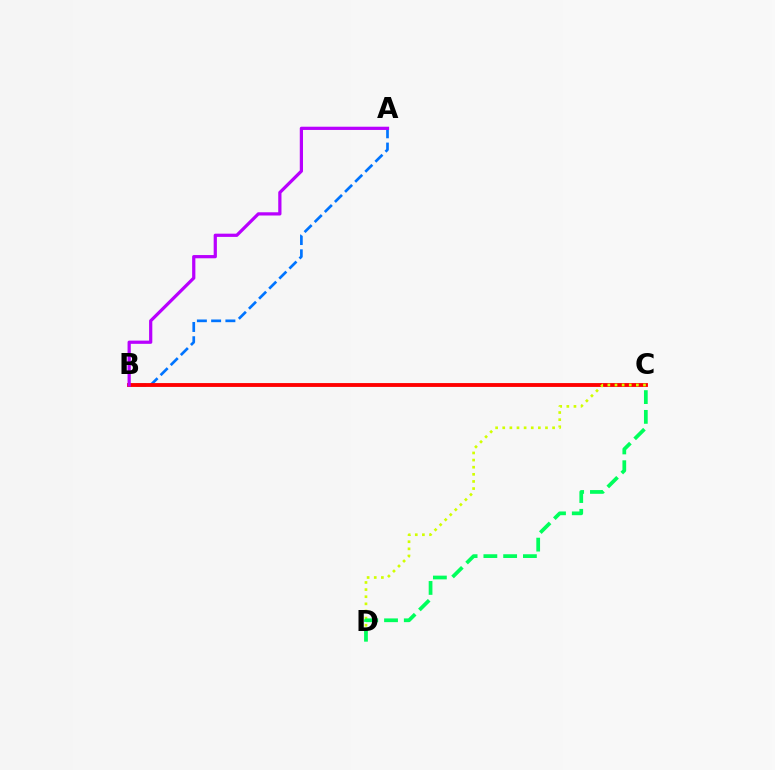{('A', 'B'): [{'color': '#0074ff', 'line_style': 'dashed', 'thickness': 1.94}, {'color': '#b900ff', 'line_style': 'solid', 'thickness': 2.32}], ('B', 'C'): [{'color': '#ff0000', 'line_style': 'solid', 'thickness': 2.77}], ('C', 'D'): [{'color': '#d1ff00', 'line_style': 'dotted', 'thickness': 1.94}, {'color': '#00ff5c', 'line_style': 'dashed', 'thickness': 2.69}]}